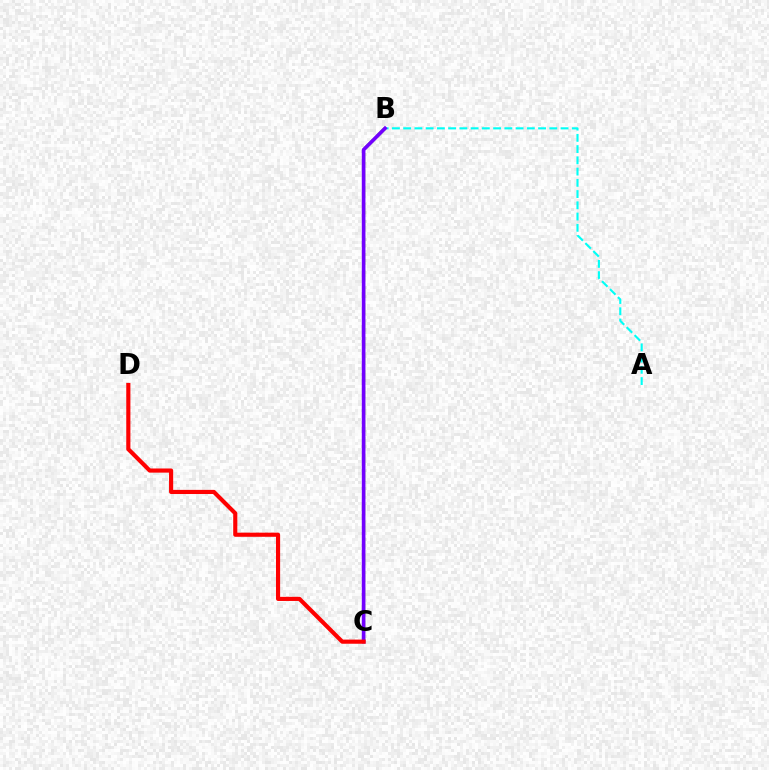{('A', 'B'): [{'color': '#00fff6', 'line_style': 'dashed', 'thickness': 1.53}], ('B', 'C'): [{'color': '#84ff00', 'line_style': 'dashed', 'thickness': 2.27}, {'color': '#7200ff', 'line_style': 'solid', 'thickness': 2.63}], ('C', 'D'): [{'color': '#ff0000', 'line_style': 'solid', 'thickness': 2.98}]}